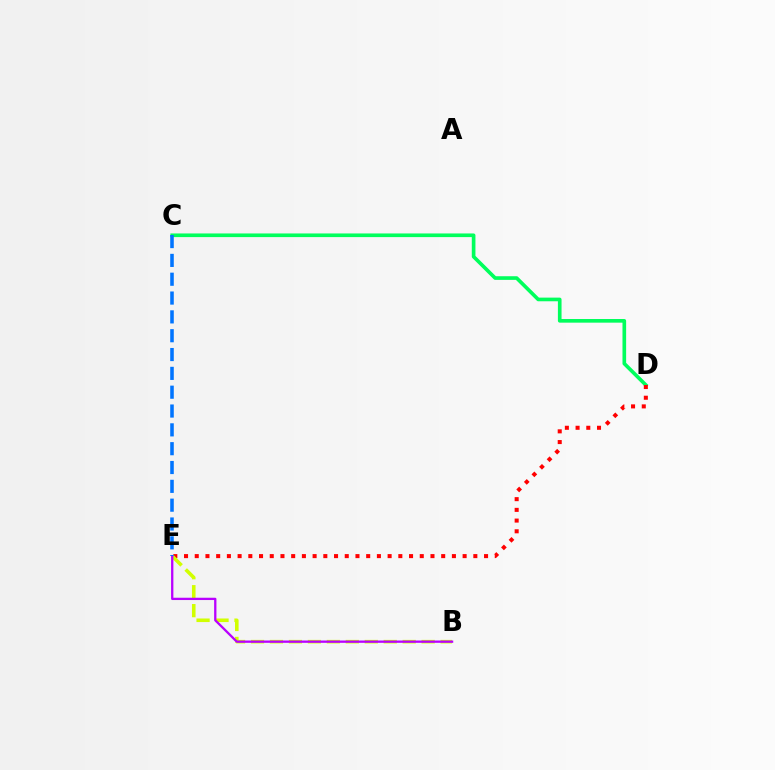{('C', 'D'): [{'color': '#00ff5c', 'line_style': 'solid', 'thickness': 2.63}], ('D', 'E'): [{'color': '#ff0000', 'line_style': 'dotted', 'thickness': 2.91}], ('B', 'E'): [{'color': '#d1ff00', 'line_style': 'dashed', 'thickness': 2.58}, {'color': '#b900ff', 'line_style': 'solid', 'thickness': 1.66}], ('C', 'E'): [{'color': '#0074ff', 'line_style': 'dashed', 'thickness': 2.56}]}